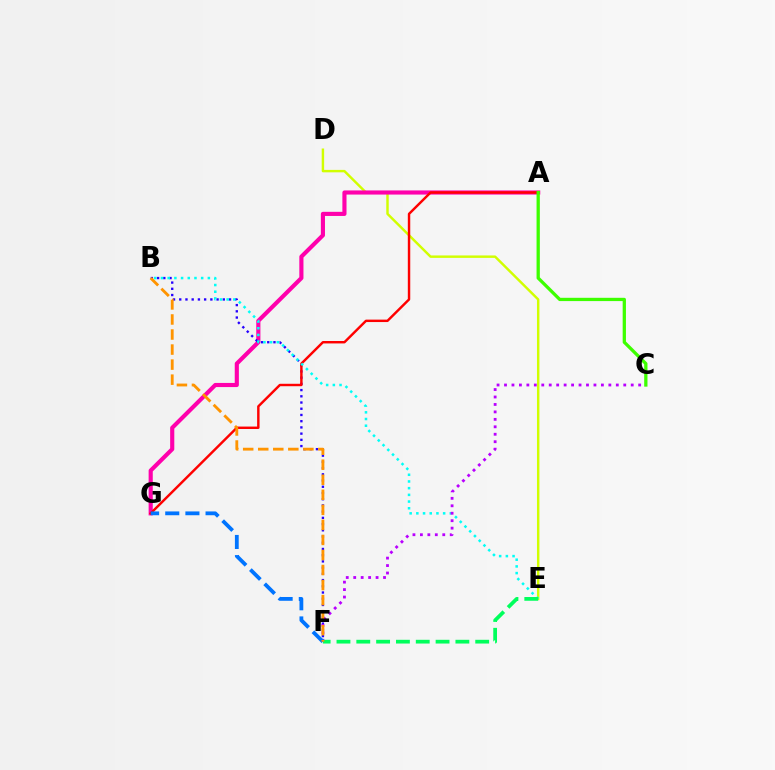{('D', 'E'): [{'color': '#d1ff00', 'line_style': 'solid', 'thickness': 1.76}], ('A', 'G'): [{'color': '#ff00ac', 'line_style': 'solid', 'thickness': 2.98}, {'color': '#ff0000', 'line_style': 'solid', 'thickness': 1.75}], ('B', 'F'): [{'color': '#2500ff', 'line_style': 'dotted', 'thickness': 1.69}, {'color': '#ff9400', 'line_style': 'dashed', 'thickness': 2.04}], ('B', 'E'): [{'color': '#00fff6', 'line_style': 'dotted', 'thickness': 1.82}], ('C', 'F'): [{'color': '#b900ff', 'line_style': 'dotted', 'thickness': 2.03}], ('F', 'G'): [{'color': '#0074ff', 'line_style': 'dashed', 'thickness': 2.74}], ('E', 'F'): [{'color': '#00ff5c', 'line_style': 'dashed', 'thickness': 2.69}], ('A', 'C'): [{'color': '#3dff00', 'line_style': 'solid', 'thickness': 2.36}]}